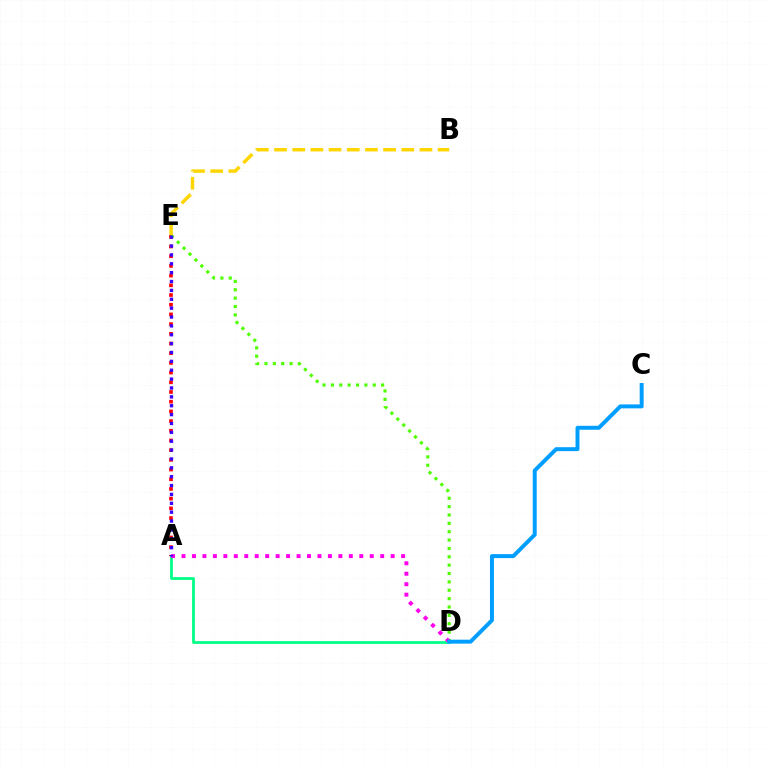{('A', 'E'): [{'color': '#ff0000', 'line_style': 'dotted', 'thickness': 2.63}, {'color': '#3700ff', 'line_style': 'dotted', 'thickness': 2.41}], ('D', 'E'): [{'color': '#4fff00', 'line_style': 'dotted', 'thickness': 2.27}], ('A', 'D'): [{'color': '#00ff86', 'line_style': 'solid', 'thickness': 2.0}, {'color': '#ff00ed', 'line_style': 'dotted', 'thickness': 2.84}], ('C', 'D'): [{'color': '#009eff', 'line_style': 'solid', 'thickness': 2.85}], ('B', 'E'): [{'color': '#ffd500', 'line_style': 'dashed', 'thickness': 2.47}]}